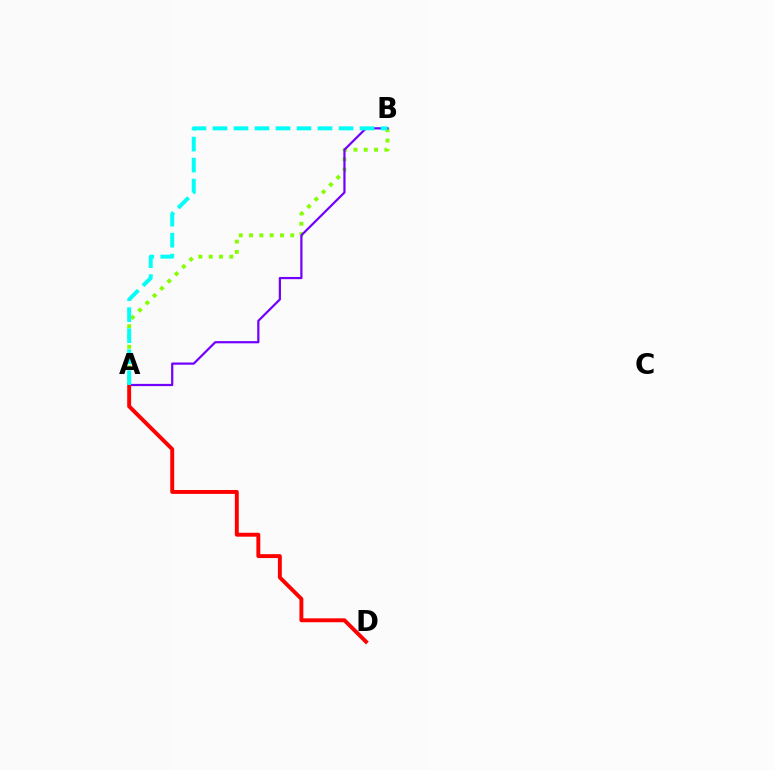{('A', 'B'): [{'color': '#84ff00', 'line_style': 'dotted', 'thickness': 2.8}, {'color': '#7200ff', 'line_style': 'solid', 'thickness': 1.6}, {'color': '#00fff6', 'line_style': 'dashed', 'thickness': 2.85}], ('A', 'D'): [{'color': '#ff0000', 'line_style': 'solid', 'thickness': 2.82}]}